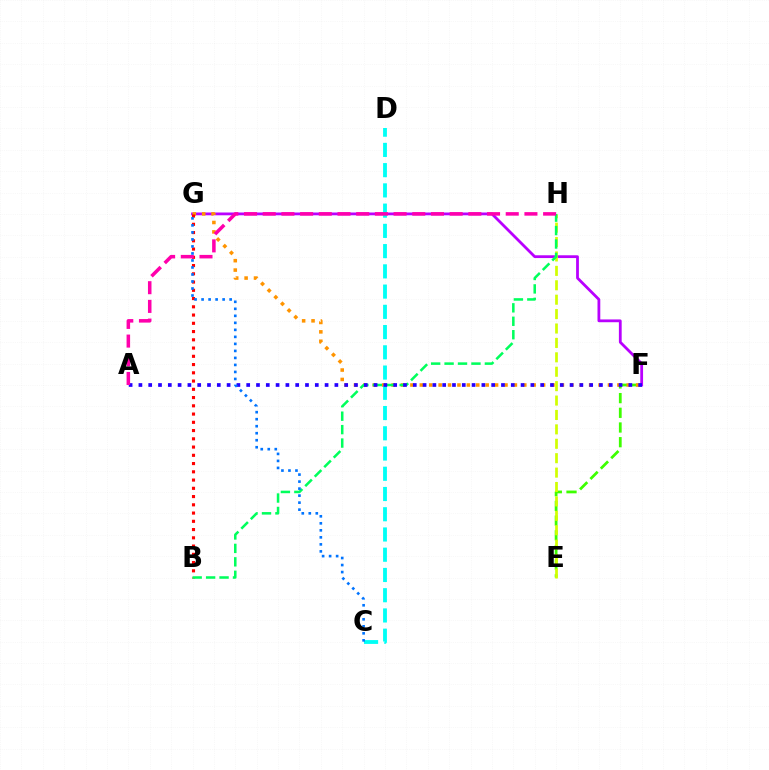{('E', 'F'): [{'color': '#3dff00', 'line_style': 'dashed', 'thickness': 2.0}], ('F', 'G'): [{'color': '#b900ff', 'line_style': 'solid', 'thickness': 2.01}, {'color': '#ff9400', 'line_style': 'dotted', 'thickness': 2.56}], ('E', 'H'): [{'color': '#d1ff00', 'line_style': 'dashed', 'thickness': 1.96}], ('B', 'G'): [{'color': '#ff0000', 'line_style': 'dotted', 'thickness': 2.24}], ('B', 'H'): [{'color': '#00ff5c', 'line_style': 'dashed', 'thickness': 1.83}], ('C', 'D'): [{'color': '#00fff6', 'line_style': 'dashed', 'thickness': 2.75}], ('A', 'F'): [{'color': '#2500ff', 'line_style': 'dotted', 'thickness': 2.66}], ('A', 'H'): [{'color': '#ff00ac', 'line_style': 'dashed', 'thickness': 2.54}], ('C', 'G'): [{'color': '#0074ff', 'line_style': 'dotted', 'thickness': 1.91}]}